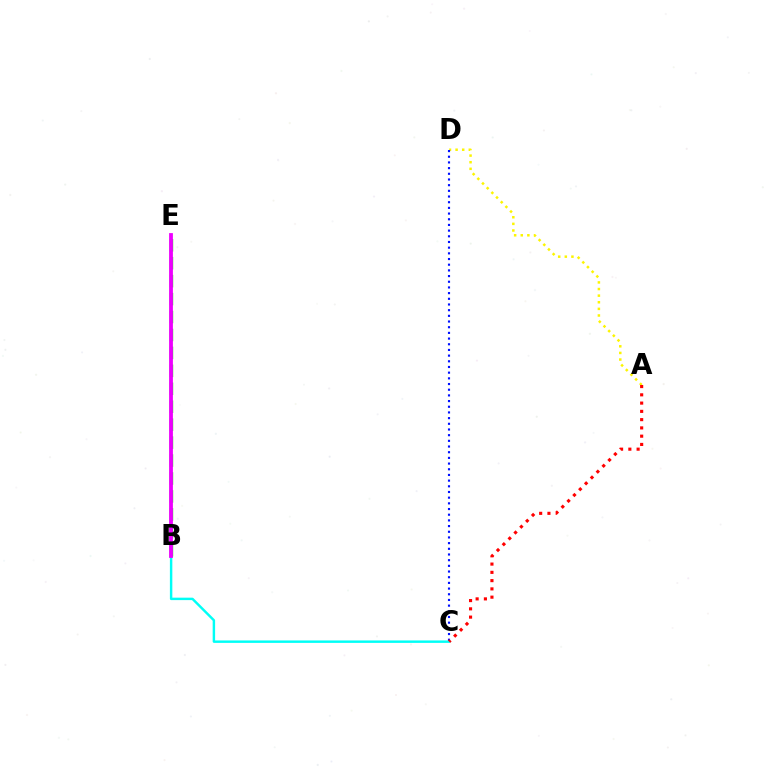{('B', 'C'): [{'color': '#00fff6', 'line_style': 'solid', 'thickness': 1.76}], ('B', 'E'): [{'color': '#08ff00', 'line_style': 'dashed', 'thickness': 2.44}, {'color': '#ee00ff', 'line_style': 'solid', 'thickness': 2.74}], ('A', 'D'): [{'color': '#fcf500', 'line_style': 'dotted', 'thickness': 1.8}], ('C', 'D'): [{'color': '#0010ff', 'line_style': 'dotted', 'thickness': 1.54}], ('A', 'C'): [{'color': '#ff0000', 'line_style': 'dotted', 'thickness': 2.25}]}